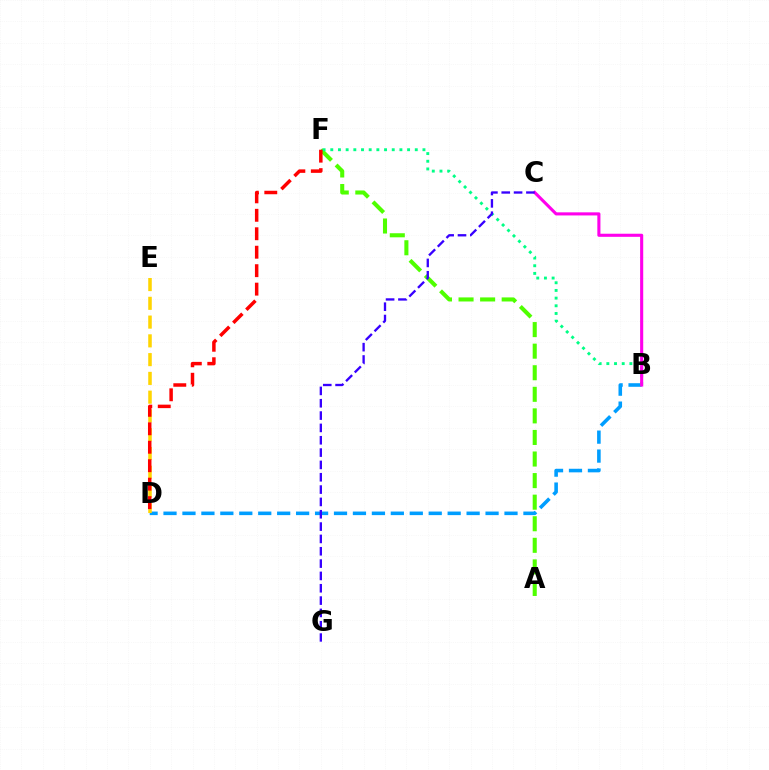{('B', 'D'): [{'color': '#009eff', 'line_style': 'dashed', 'thickness': 2.57}], ('A', 'F'): [{'color': '#4fff00', 'line_style': 'dashed', 'thickness': 2.93}], ('D', 'E'): [{'color': '#ffd500', 'line_style': 'dashed', 'thickness': 2.55}], ('B', 'F'): [{'color': '#00ff86', 'line_style': 'dotted', 'thickness': 2.09}], ('B', 'C'): [{'color': '#ff00ed', 'line_style': 'solid', 'thickness': 2.23}], ('D', 'F'): [{'color': '#ff0000', 'line_style': 'dashed', 'thickness': 2.51}], ('C', 'G'): [{'color': '#3700ff', 'line_style': 'dashed', 'thickness': 1.68}]}